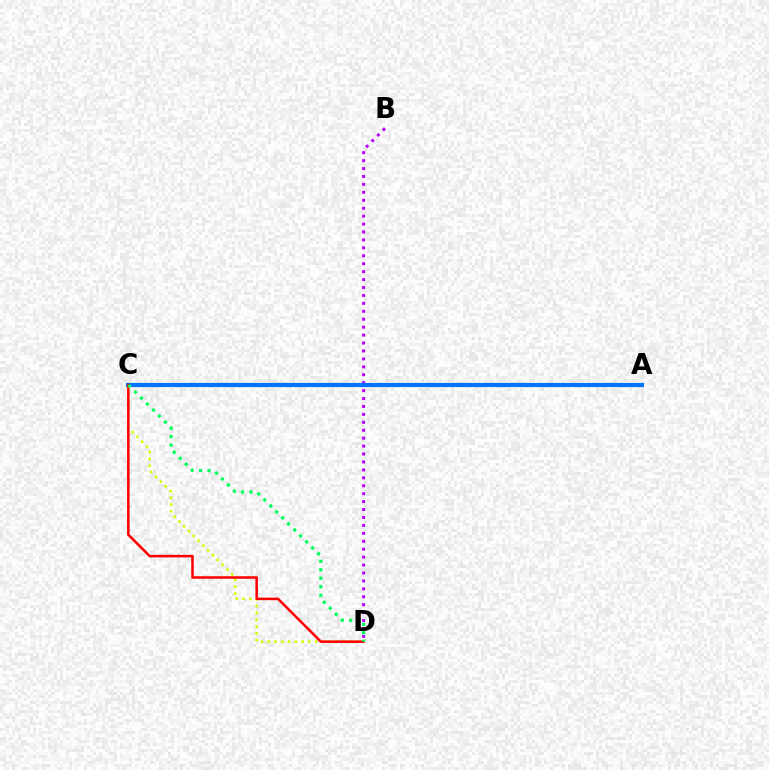{('B', 'D'): [{'color': '#b900ff', 'line_style': 'dotted', 'thickness': 2.15}], ('C', 'D'): [{'color': '#d1ff00', 'line_style': 'dotted', 'thickness': 1.85}, {'color': '#ff0000', 'line_style': 'solid', 'thickness': 1.83}, {'color': '#00ff5c', 'line_style': 'dotted', 'thickness': 2.3}], ('A', 'C'): [{'color': '#0074ff', 'line_style': 'solid', 'thickness': 3.0}]}